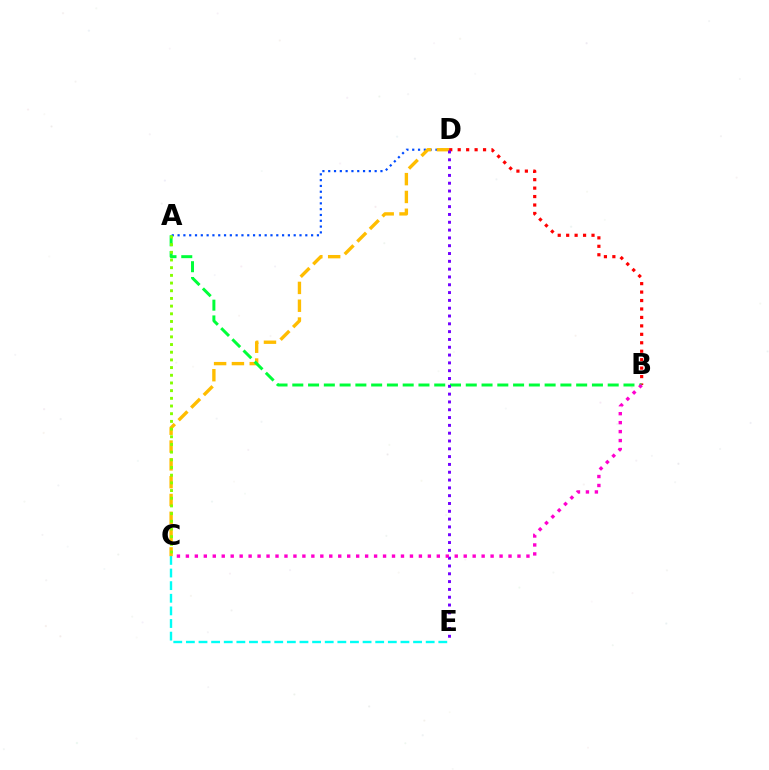{('A', 'D'): [{'color': '#004bff', 'line_style': 'dotted', 'thickness': 1.58}], ('C', 'E'): [{'color': '#00fff6', 'line_style': 'dashed', 'thickness': 1.71}], ('C', 'D'): [{'color': '#ffbd00', 'line_style': 'dashed', 'thickness': 2.42}], ('B', 'D'): [{'color': '#ff0000', 'line_style': 'dotted', 'thickness': 2.3}], ('A', 'B'): [{'color': '#00ff39', 'line_style': 'dashed', 'thickness': 2.14}], ('A', 'C'): [{'color': '#84ff00', 'line_style': 'dotted', 'thickness': 2.09}], ('D', 'E'): [{'color': '#7200ff', 'line_style': 'dotted', 'thickness': 2.12}], ('B', 'C'): [{'color': '#ff00cf', 'line_style': 'dotted', 'thickness': 2.44}]}